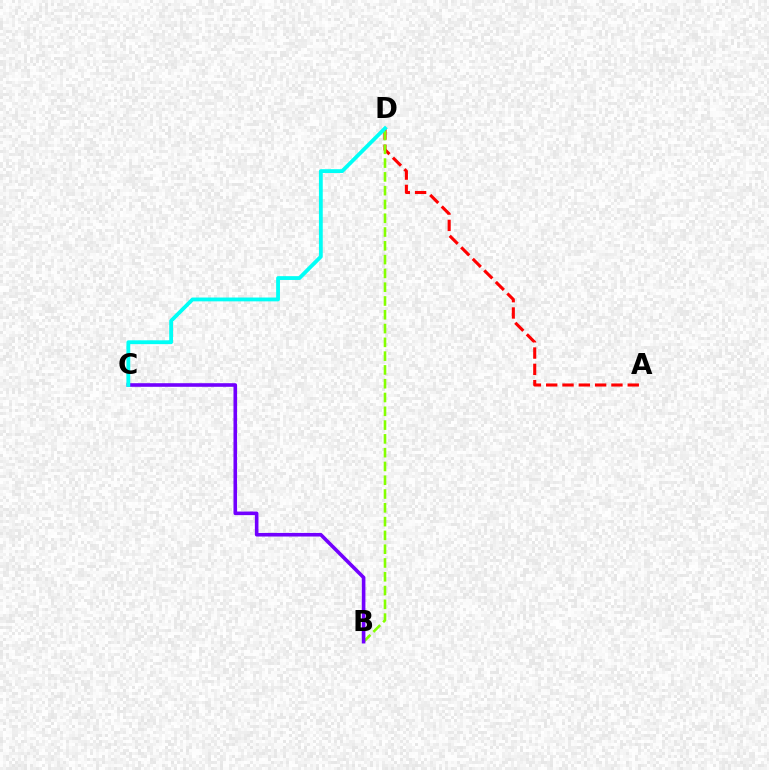{('A', 'D'): [{'color': '#ff0000', 'line_style': 'dashed', 'thickness': 2.22}], ('B', 'D'): [{'color': '#84ff00', 'line_style': 'dashed', 'thickness': 1.87}], ('B', 'C'): [{'color': '#7200ff', 'line_style': 'solid', 'thickness': 2.59}], ('C', 'D'): [{'color': '#00fff6', 'line_style': 'solid', 'thickness': 2.75}]}